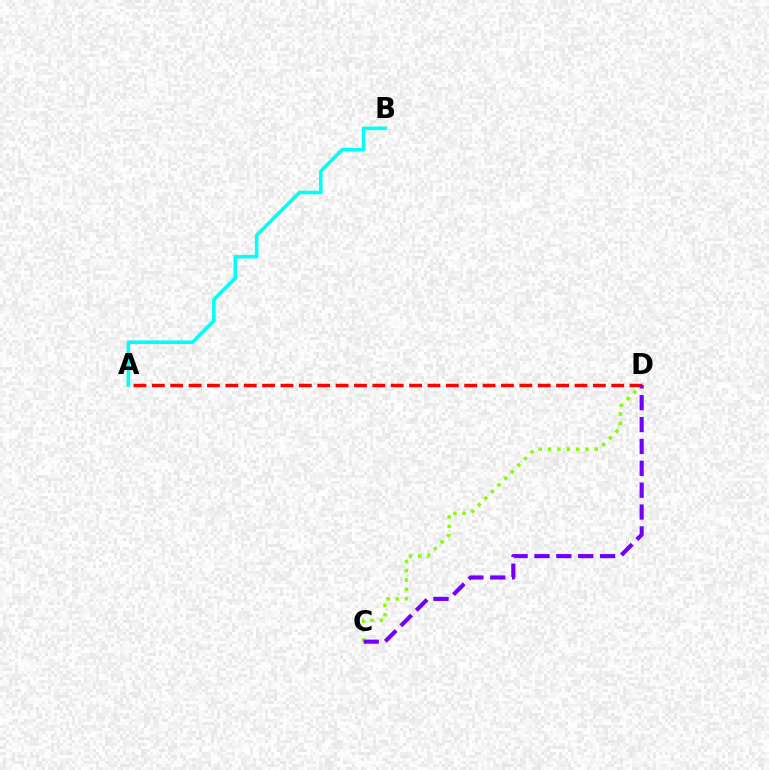{('C', 'D'): [{'color': '#84ff00', 'line_style': 'dotted', 'thickness': 2.54}, {'color': '#7200ff', 'line_style': 'dashed', 'thickness': 2.97}], ('A', 'B'): [{'color': '#00fff6', 'line_style': 'solid', 'thickness': 2.59}], ('A', 'D'): [{'color': '#ff0000', 'line_style': 'dashed', 'thickness': 2.5}]}